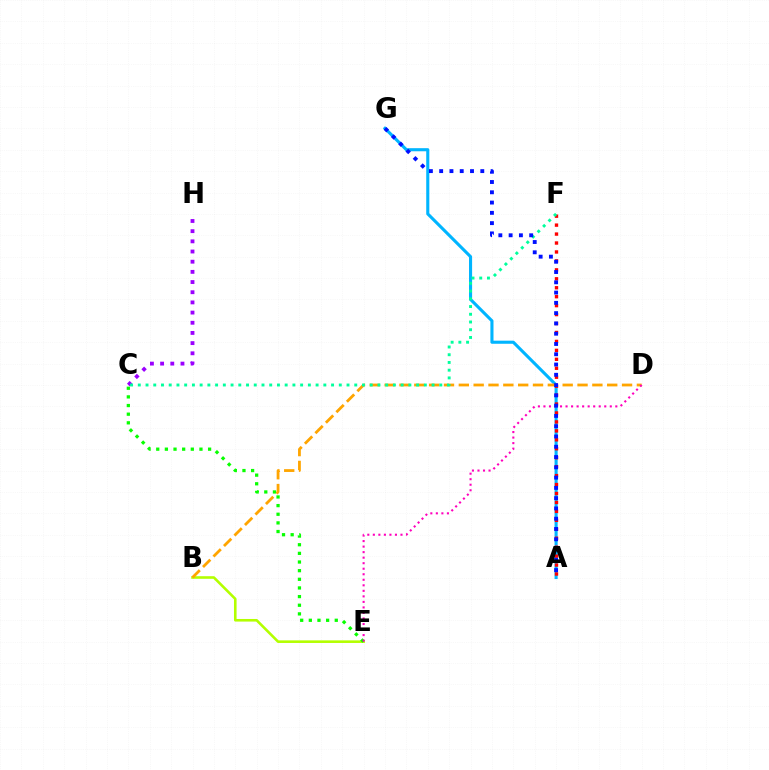{('B', 'E'): [{'color': '#b3ff00', 'line_style': 'solid', 'thickness': 1.87}], ('A', 'G'): [{'color': '#00b5ff', 'line_style': 'solid', 'thickness': 2.23}, {'color': '#0010ff', 'line_style': 'dotted', 'thickness': 2.79}], ('B', 'D'): [{'color': '#ffa500', 'line_style': 'dashed', 'thickness': 2.02}], ('C', 'E'): [{'color': '#08ff00', 'line_style': 'dotted', 'thickness': 2.35}], ('C', 'H'): [{'color': '#9b00ff', 'line_style': 'dotted', 'thickness': 2.77}], ('A', 'F'): [{'color': '#ff0000', 'line_style': 'dotted', 'thickness': 2.43}], ('D', 'E'): [{'color': '#ff00bd', 'line_style': 'dotted', 'thickness': 1.5}], ('C', 'F'): [{'color': '#00ff9d', 'line_style': 'dotted', 'thickness': 2.1}]}